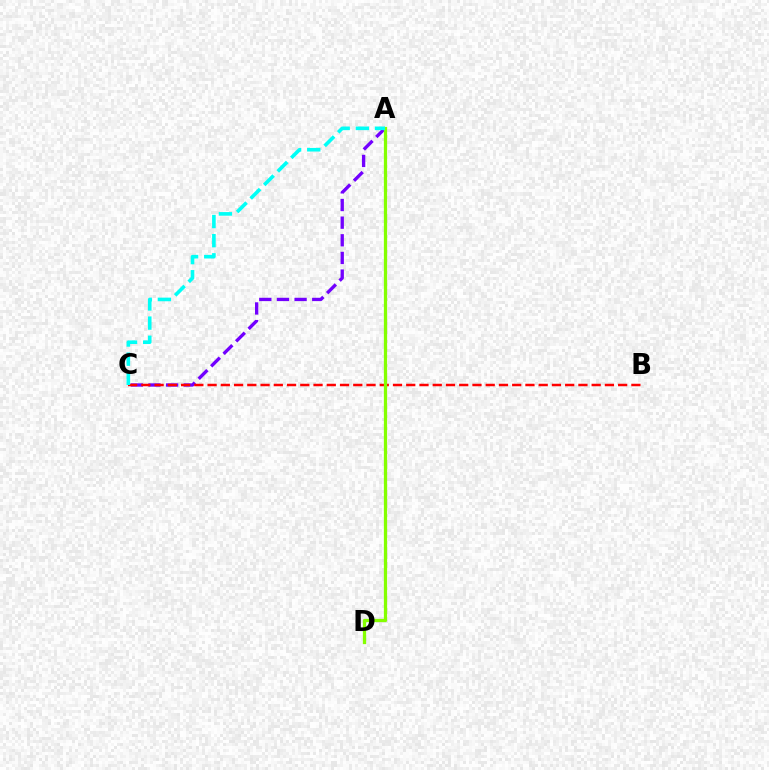{('A', 'C'): [{'color': '#7200ff', 'line_style': 'dashed', 'thickness': 2.4}, {'color': '#00fff6', 'line_style': 'dashed', 'thickness': 2.6}], ('B', 'C'): [{'color': '#ff0000', 'line_style': 'dashed', 'thickness': 1.8}], ('A', 'D'): [{'color': '#84ff00', 'line_style': 'solid', 'thickness': 2.34}]}